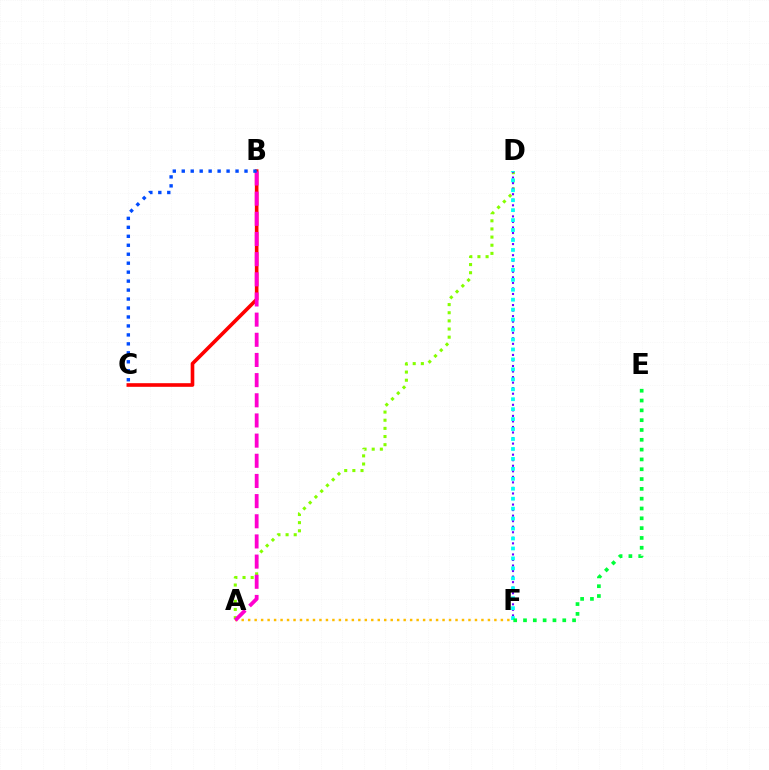{('A', 'F'): [{'color': '#ffbd00', 'line_style': 'dotted', 'thickness': 1.76}], ('A', 'D'): [{'color': '#84ff00', 'line_style': 'dotted', 'thickness': 2.21}], ('D', 'F'): [{'color': '#7200ff', 'line_style': 'dotted', 'thickness': 1.51}, {'color': '#00fff6', 'line_style': 'dotted', 'thickness': 2.7}], ('B', 'C'): [{'color': '#ff0000', 'line_style': 'solid', 'thickness': 2.61}, {'color': '#004bff', 'line_style': 'dotted', 'thickness': 2.44}], ('A', 'B'): [{'color': '#ff00cf', 'line_style': 'dashed', 'thickness': 2.74}], ('E', 'F'): [{'color': '#00ff39', 'line_style': 'dotted', 'thickness': 2.67}]}